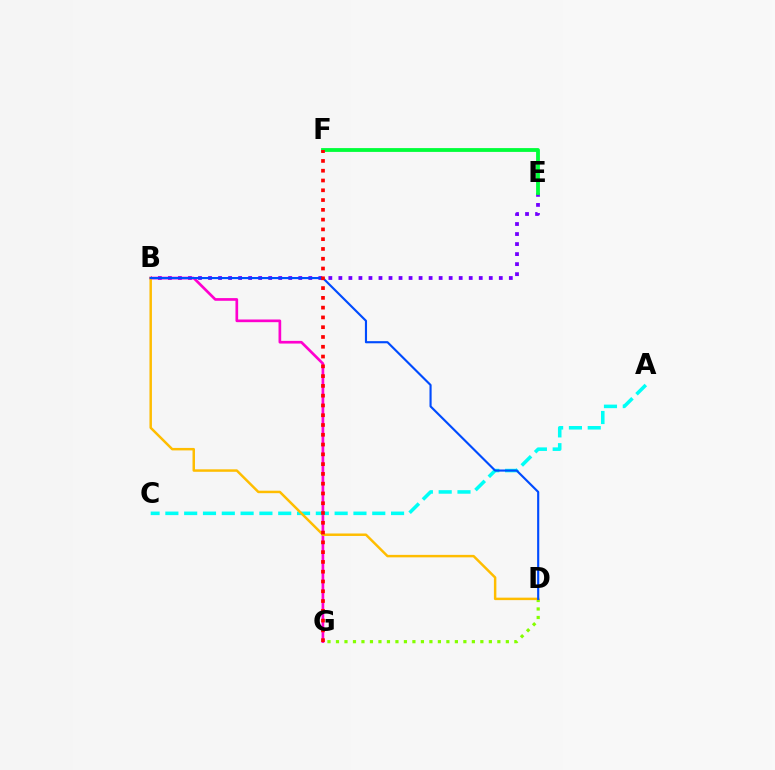{('B', 'E'): [{'color': '#7200ff', 'line_style': 'dotted', 'thickness': 2.72}], ('B', 'G'): [{'color': '#ff00cf', 'line_style': 'solid', 'thickness': 1.93}], ('E', 'F'): [{'color': '#00ff39', 'line_style': 'solid', 'thickness': 2.74}], ('D', 'G'): [{'color': '#84ff00', 'line_style': 'dotted', 'thickness': 2.31}], ('A', 'C'): [{'color': '#00fff6', 'line_style': 'dashed', 'thickness': 2.56}], ('B', 'D'): [{'color': '#ffbd00', 'line_style': 'solid', 'thickness': 1.78}, {'color': '#004bff', 'line_style': 'solid', 'thickness': 1.54}], ('F', 'G'): [{'color': '#ff0000', 'line_style': 'dotted', 'thickness': 2.66}]}